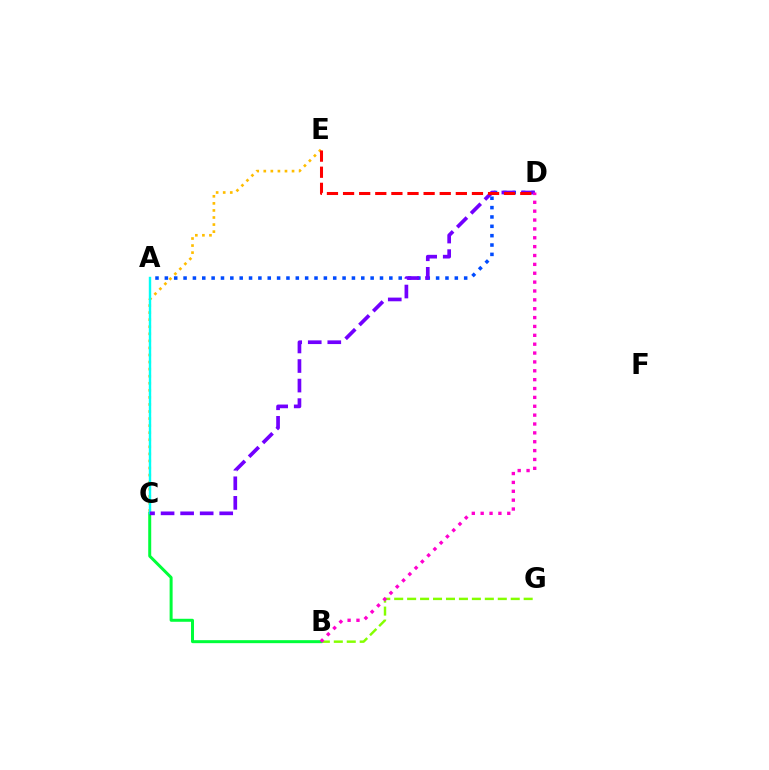{('B', 'G'): [{'color': '#84ff00', 'line_style': 'dashed', 'thickness': 1.76}], ('A', 'D'): [{'color': '#004bff', 'line_style': 'dotted', 'thickness': 2.54}], ('B', 'C'): [{'color': '#00ff39', 'line_style': 'solid', 'thickness': 2.16}], ('C', 'E'): [{'color': '#ffbd00', 'line_style': 'dotted', 'thickness': 1.92}], ('A', 'C'): [{'color': '#00fff6', 'line_style': 'solid', 'thickness': 1.74}], ('C', 'D'): [{'color': '#7200ff', 'line_style': 'dashed', 'thickness': 2.66}], ('D', 'E'): [{'color': '#ff0000', 'line_style': 'dashed', 'thickness': 2.19}], ('B', 'D'): [{'color': '#ff00cf', 'line_style': 'dotted', 'thickness': 2.41}]}